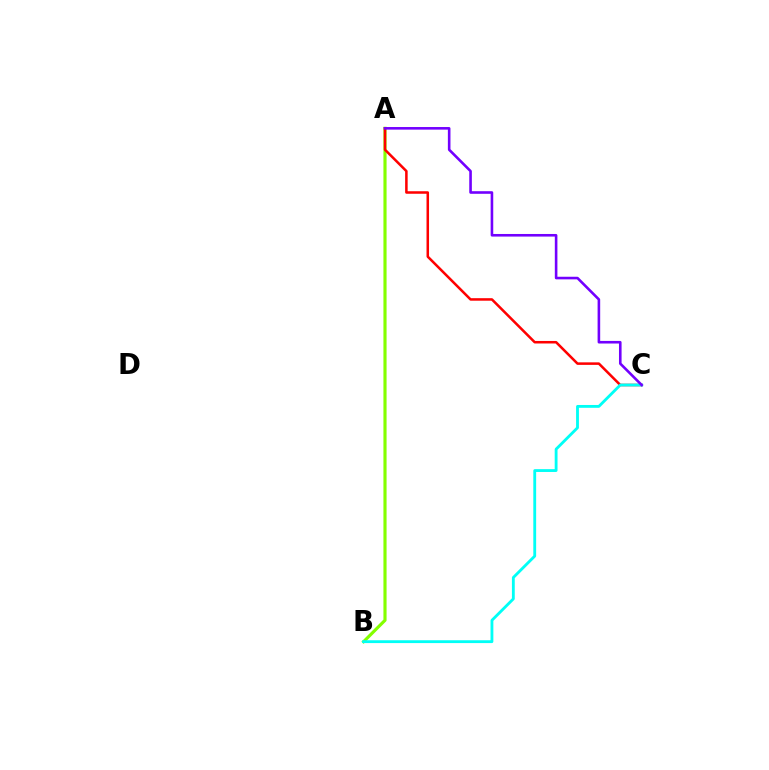{('A', 'B'): [{'color': '#84ff00', 'line_style': 'solid', 'thickness': 2.27}], ('A', 'C'): [{'color': '#ff0000', 'line_style': 'solid', 'thickness': 1.82}, {'color': '#7200ff', 'line_style': 'solid', 'thickness': 1.87}], ('B', 'C'): [{'color': '#00fff6', 'line_style': 'solid', 'thickness': 2.04}]}